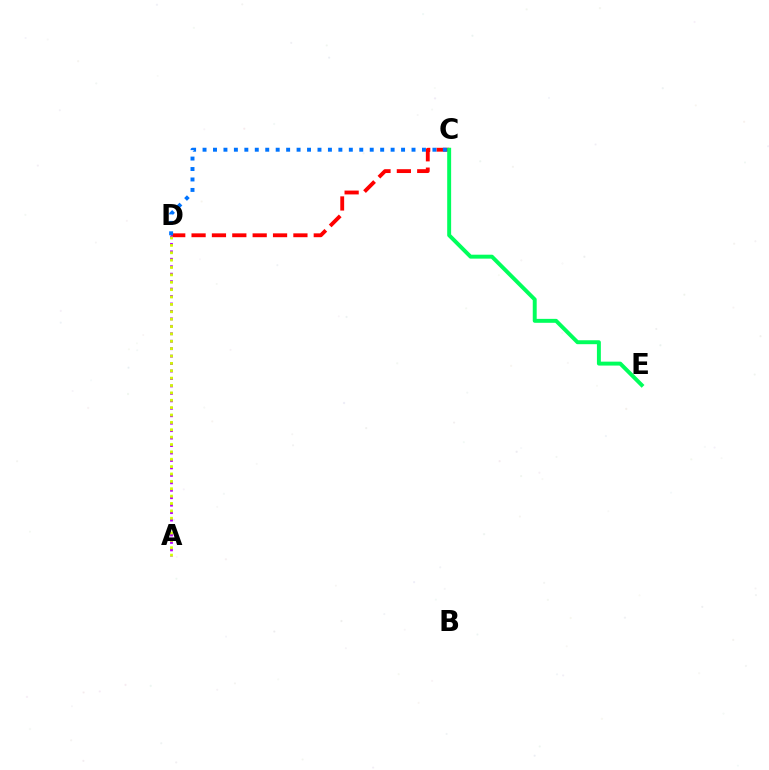{('C', 'D'): [{'color': '#ff0000', 'line_style': 'dashed', 'thickness': 2.77}, {'color': '#0074ff', 'line_style': 'dotted', 'thickness': 2.84}], ('A', 'D'): [{'color': '#b900ff', 'line_style': 'dotted', 'thickness': 2.02}, {'color': '#d1ff00', 'line_style': 'dotted', 'thickness': 2.0}], ('C', 'E'): [{'color': '#00ff5c', 'line_style': 'solid', 'thickness': 2.83}]}